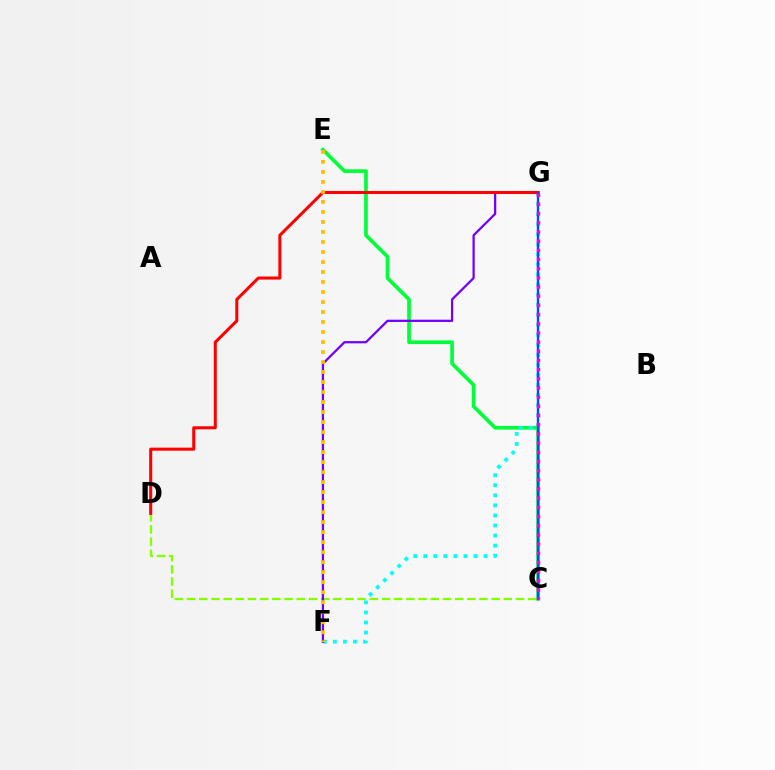{('C', 'E'): [{'color': '#00ff39', 'line_style': 'solid', 'thickness': 2.64}], ('F', 'G'): [{'color': '#00fff6', 'line_style': 'dotted', 'thickness': 2.73}, {'color': '#7200ff', 'line_style': 'solid', 'thickness': 1.62}], ('C', 'D'): [{'color': '#84ff00', 'line_style': 'dashed', 'thickness': 1.66}], ('D', 'G'): [{'color': '#ff0000', 'line_style': 'solid', 'thickness': 2.19}], ('C', 'G'): [{'color': '#004bff', 'line_style': 'solid', 'thickness': 1.7}, {'color': '#ff00cf', 'line_style': 'dotted', 'thickness': 2.49}], ('E', 'F'): [{'color': '#ffbd00', 'line_style': 'dotted', 'thickness': 2.72}]}